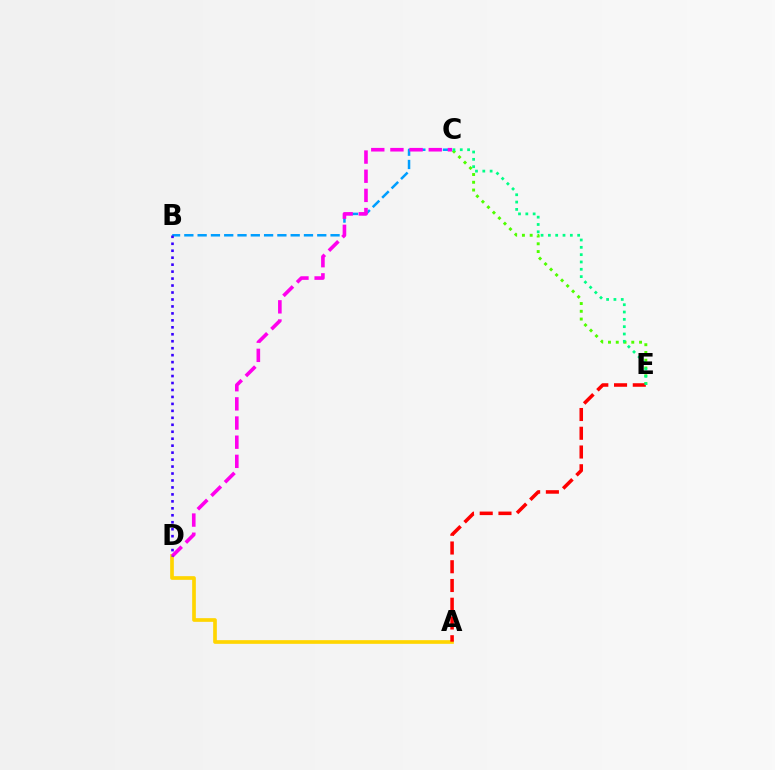{('A', 'D'): [{'color': '#ffd500', 'line_style': 'solid', 'thickness': 2.65}], ('B', 'C'): [{'color': '#009eff', 'line_style': 'dashed', 'thickness': 1.81}], ('C', 'E'): [{'color': '#4fff00', 'line_style': 'dotted', 'thickness': 2.11}, {'color': '#00ff86', 'line_style': 'dotted', 'thickness': 1.99}], ('A', 'E'): [{'color': '#ff0000', 'line_style': 'dashed', 'thickness': 2.55}], ('C', 'D'): [{'color': '#ff00ed', 'line_style': 'dashed', 'thickness': 2.6}], ('B', 'D'): [{'color': '#3700ff', 'line_style': 'dotted', 'thickness': 1.89}]}